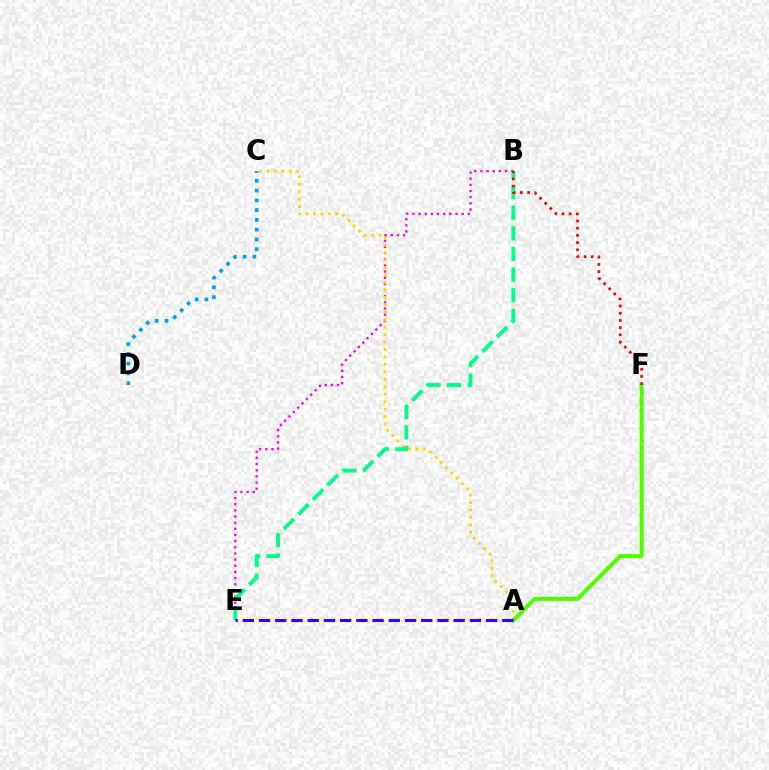{('B', 'E'): [{'color': '#ff00ed', 'line_style': 'dotted', 'thickness': 1.67}, {'color': '#00ff86', 'line_style': 'dashed', 'thickness': 2.81}], ('A', 'C'): [{'color': '#ffd500', 'line_style': 'dotted', 'thickness': 2.02}], ('A', 'F'): [{'color': '#4fff00', 'line_style': 'solid', 'thickness': 2.92}], ('C', 'D'): [{'color': '#009eff', 'line_style': 'dotted', 'thickness': 2.65}], ('B', 'F'): [{'color': '#ff0000', 'line_style': 'dotted', 'thickness': 1.96}], ('A', 'E'): [{'color': '#3700ff', 'line_style': 'dashed', 'thickness': 2.2}]}